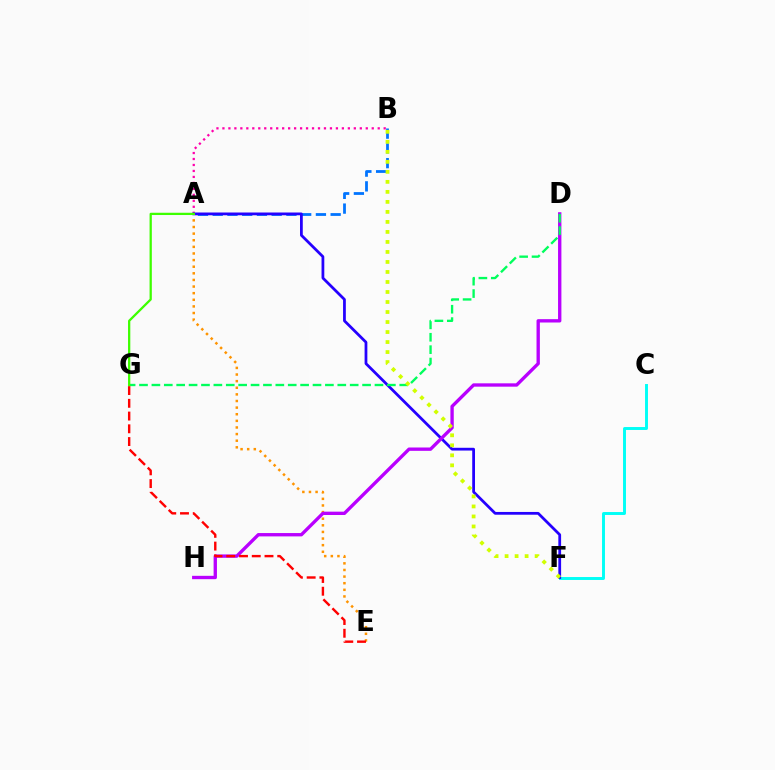{('A', 'B'): [{'color': '#0074ff', 'line_style': 'dashed', 'thickness': 2.0}, {'color': '#ff00ac', 'line_style': 'dotted', 'thickness': 1.62}], ('C', 'F'): [{'color': '#00fff6', 'line_style': 'solid', 'thickness': 2.11}], ('A', 'F'): [{'color': '#2500ff', 'line_style': 'solid', 'thickness': 1.99}], ('A', 'E'): [{'color': '#ff9400', 'line_style': 'dotted', 'thickness': 1.8}], ('D', 'H'): [{'color': '#b900ff', 'line_style': 'solid', 'thickness': 2.41}], ('D', 'G'): [{'color': '#00ff5c', 'line_style': 'dashed', 'thickness': 1.68}], ('E', 'G'): [{'color': '#ff0000', 'line_style': 'dashed', 'thickness': 1.73}], ('A', 'G'): [{'color': '#3dff00', 'line_style': 'solid', 'thickness': 1.63}], ('B', 'F'): [{'color': '#d1ff00', 'line_style': 'dotted', 'thickness': 2.72}]}